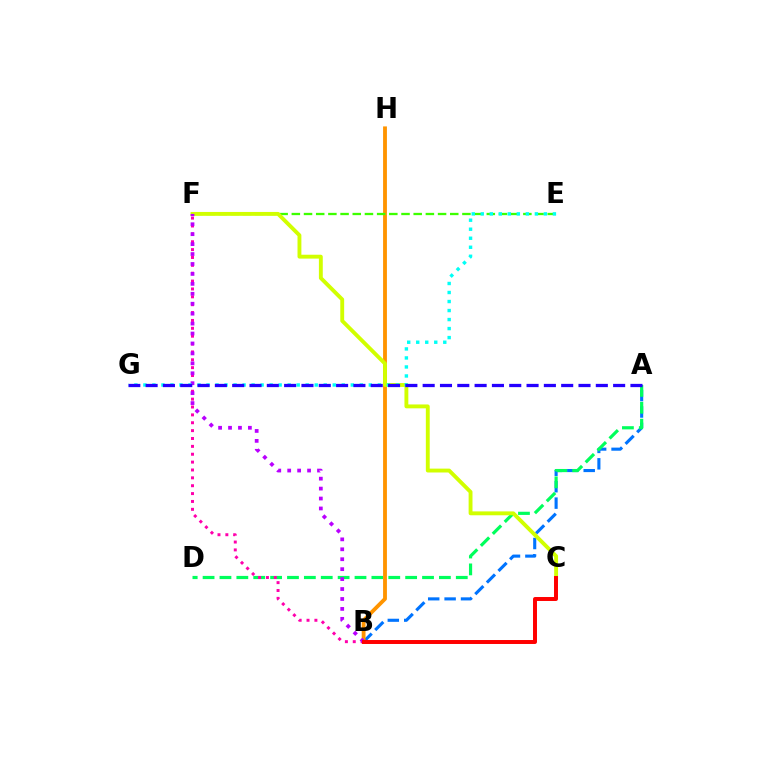{('A', 'B'): [{'color': '#0074ff', 'line_style': 'dashed', 'thickness': 2.23}], ('A', 'D'): [{'color': '#00ff5c', 'line_style': 'dashed', 'thickness': 2.29}], ('B', 'H'): [{'color': '#ff9400', 'line_style': 'solid', 'thickness': 2.76}], ('E', 'F'): [{'color': '#3dff00', 'line_style': 'dashed', 'thickness': 1.66}], ('B', 'F'): [{'color': '#ff00ac', 'line_style': 'dotted', 'thickness': 2.14}, {'color': '#b900ff', 'line_style': 'dotted', 'thickness': 2.7}], ('C', 'F'): [{'color': '#d1ff00', 'line_style': 'solid', 'thickness': 2.79}], ('E', 'G'): [{'color': '#00fff6', 'line_style': 'dotted', 'thickness': 2.45}], ('B', 'C'): [{'color': '#ff0000', 'line_style': 'solid', 'thickness': 2.85}], ('A', 'G'): [{'color': '#2500ff', 'line_style': 'dashed', 'thickness': 2.35}]}